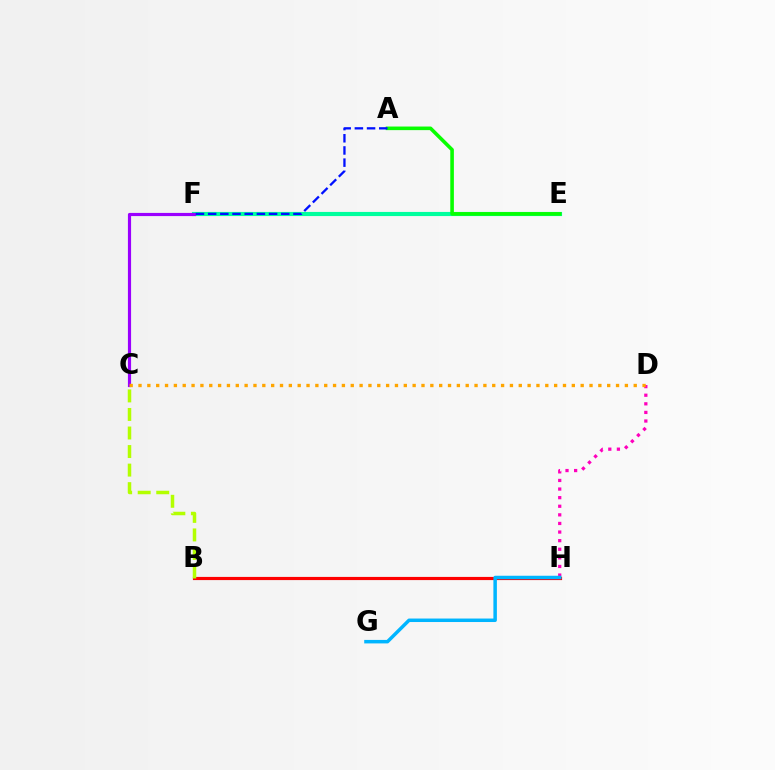{('E', 'F'): [{'color': '#00ff9d', 'line_style': 'solid', 'thickness': 2.97}], ('D', 'H'): [{'color': '#ff00bd', 'line_style': 'dotted', 'thickness': 2.34}], ('A', 'E'): [{'color': '#08ff00', 'line_style': 'solid', 'thickness': 2.59}], ('C', 'F'): [{'color': '#9b00ff', 'line_style': 'solid', 'thickness': 2.28}], ('B', 'H'): [{'color': '#ff0000', 'line_style': 'solid', 'thickness': 2.28}], ('A', 'F'): [{'color': '#0010ff', 'line_style': 'dashed', 'thickness': 1.66}], ('B', 'C'): [{'color': '#b3ff00', 'line_style': 'dashed', 'thickness': 2.52}], ('G', 'H'): [{'color': '#00b5ff', 'line_style': 'solid', 'thickness': 2.51}], ('C', 'D'): [{'color': '#ffa500', 'line_style': 'dotted', 'thickness': 2.4}]}